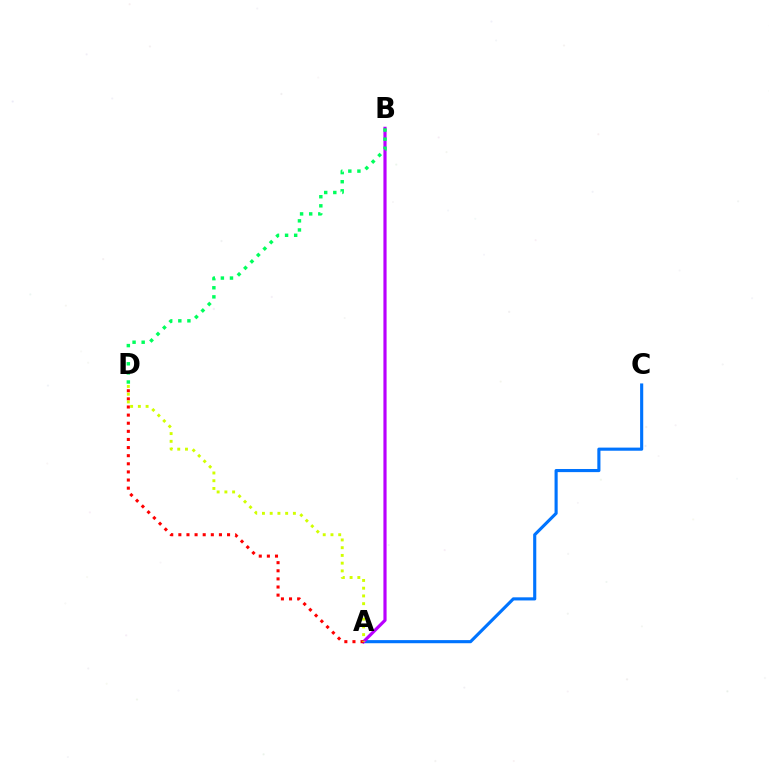{('A', 'C'): [{'color': '#0074ff', 'line_style': 'solid', 'thickness': 2.25}], ('A', 'B'): [{'color': '#b900ff', 'line_style': 'solid', 'thickness': 2.28}], ('A', 'D'): [{'color': '#ff0000', 'line_style': 'dotted', 'thickness': 2.2}, {'color': '#d1ff00', 'line_style': 'dotted', 'thickness': 2.1}], ('B', 'D'): [{'color': '#00ff5c', 'line_style': 'dotted', 'thickness': 2.47}]}